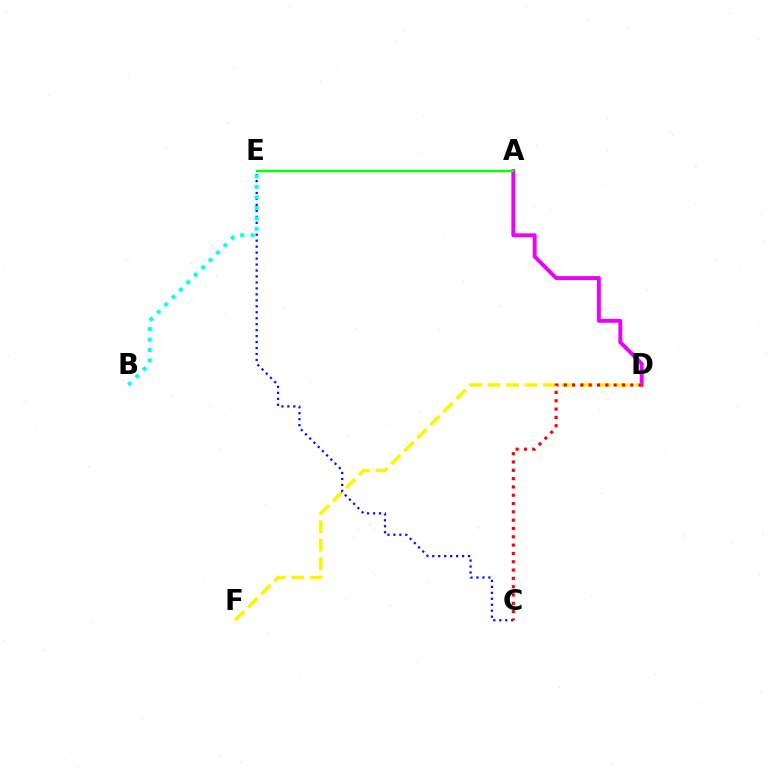{('A', 'D'): [{'color': '#ee00ff', 'line_style': 'solid', 'thickness': 2.82}], ('D', 'F'): [{'color': '#fcf500', 'line_style': 'dashed', 'thickness': 2.51}], ('C', 'E'): [{'color': '#0010ff', 'line_style': 'dotted', 'thickness': 1.62}], ('C', 'D'): [{'color': '#ff0000', 'line_style': 'dotted', 'thickness': 2.26}], ('A', 'E'): [{'color': '#08ff00', 'line_style': 'solid', 'thickness': 1.74}], ('B', 'E'): [{'color': '#00fff6', 'line_style': 'dotted', 'thickness': 2.84}]}